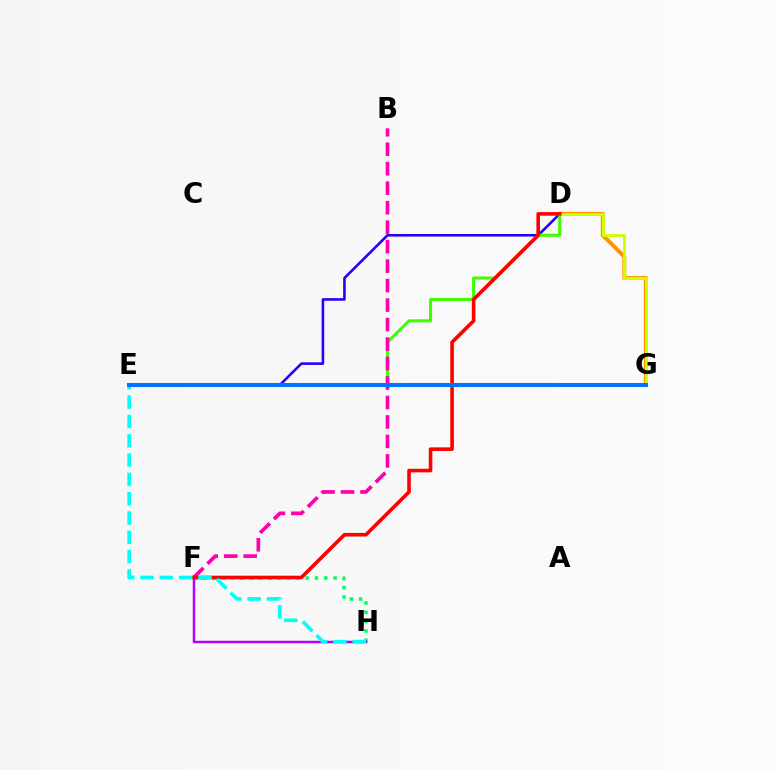{('D', 'E'): [{'color': '#2500ff', 'line_style': 'solid', 'thickness': 1.87}, {'color': '#3dff00', 'line_style': 'solid', 'thickness': 2.2}], ('D', 'G'): [{'color': '#ff9400', 'line_style': 'solid', 'thickness': 2.89}, {'color': '#d1ff00', 'line_style': 'solid', 'thickness': 2.08}], ('F', 'H'): [{'color': '#00ff5c', 'line_style': 'dotted', 'thickness': 2.53}, {'color': '#b900ff', 'line_style': 'solid', 'thickness': 1.8}], ('B', 'F'): [{'color': '#ff00ac', 'line_style': 'dashed', 'thickness': 2.65}], ('D', 'F'): [{'color': '#ff0000', 'line_style': 'solid', 'thickness': 2.59}], ('E', 'H'): [{'color': '#00fff6', 'line_style': 'dashed', 'thickness': 2.63}], ('E', 'G'): [{'color': '#0074ff', 'line_style': 'solid', 'thickness': 2.91}]}